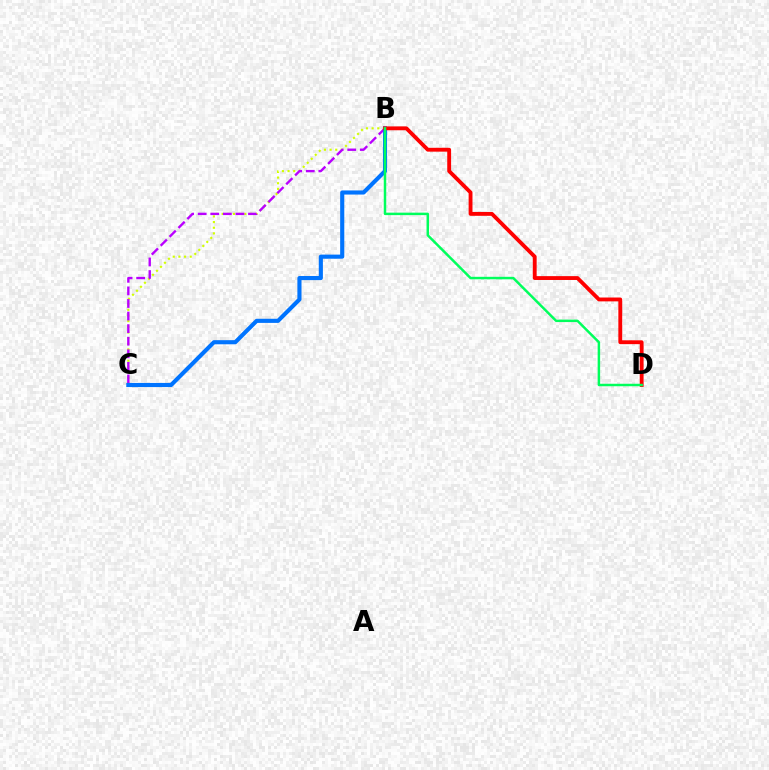{('B', 'C'): [{'color': '#d1ff00', 'line_style': 'dotted', 'thickness': 1.54}, {'color': '#b900ff', 'line_style': 'dashed', 'thickness': 1.71}, {'color': '#0074ff', 'line_style': 'solid', 'thickness': 2.97}], ('B', 'D'): [{'color': '#ff0000', 'line_style': 'solid', 'thickness': 2.77}, {'color': '#00ff5c', 'line_style': 'solid', 'thickness': 1.79}]}